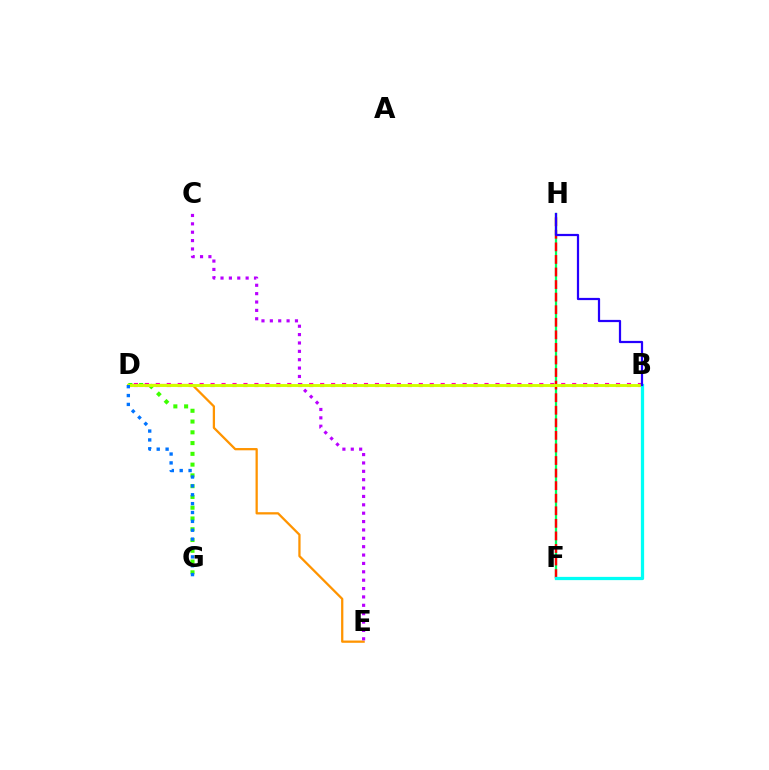{('D', 'E'): [{'color': '#ff9400', 'line_style': 'solid', 'thickness': 1.63}], ('B', 'D'): [{'color': '#ff00ac', 'line_style': 'dotted', 'thickness': 2.98}, {'color': '#d1ff00', 'line_style': 'solid', 'thickness': 2.1}], ('F', 'H'): [{'color': '#00ff5c', 'line_style': 'solid', 'thickness': 1.63}, {'color': '#ff0000', 'line_style': 'dashed', 'thickness': 1.71}], ('D', 'G'): [{'color': '#3dff00', 'line_style': 'dotted', 'thickness': 2.93}, {'color': '#0074ff', 'line_style': 'dotted', 'thickness': 2.41}], ('C', 'E'): [{'color': '#b900ff', 'line_style': 'dotted', 'thickness': 2.27}], ('B', 'F'): [{'color': '#00fff6', 'line_style': 'solid', 'thickness': 2.34}], ('B', 'H'): [{'color': '#2500ff', 'line_style': 'solid', 'thickness': 1.6}]}